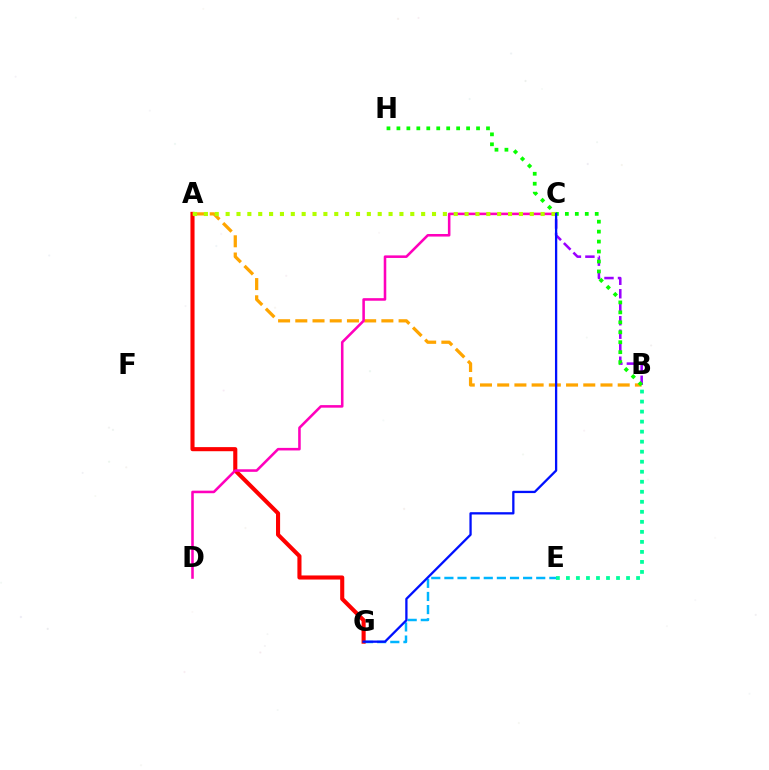{('E', 'G'): [{'color': '#00b5ff', 'line_style': 'dashed', 'thickness': 1.78}], ('A', 'G'): [{'color': '#ff0000', 'line_style': 'solid', 'thickness': 2.95}], ('A', 'B'): [{'color': '#ffa500', 'line_style': 'dashed', 'thickness': 2.34}], ('B', 'E'): [{'color': '#00ff9d', 'line_style': 'dotted', 'thickness': 2.72}], ('B', 'C'): [{'color': '#9b00ff', 'line_style': 'dashed', 'thickness': 1.83}], ('C', 'D'): [{'color': '#ff00bd', 'line_style': 'solid', 'thickness': 1.84}], ('B', 'H'): [{'color': '#08ff00', 'line_style': 'dotted', 'thickness': 2.7}], ('A', 'C'): [{'color': '#b3ff00', 'line_style': 'dotted', 'thickness': 2.95}], ('C', 'G'): [{'color': '#0010ff', 'line_style': 'solid', 'thickness': 1.65}]}